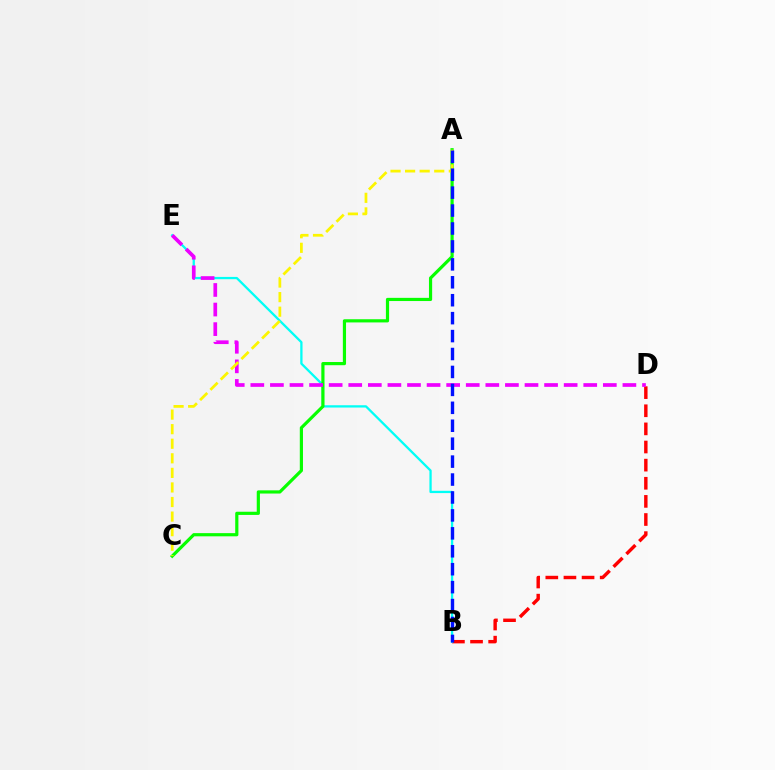{('B', 'D'): [{'color': '#ff0000', 'line_style': 'dashed', 'thickness': 2.46}], ('B', 'E'): [{'color': '#00fff6', 'line_style': 'solid', 'thickness': 1.65}], ('A', 'C'): [{'color': '#08ff00', 'line_style': 'solid', 'thickness': 2.29}, {'color': '#fcf500', 'line_style': 'dashed', 'thickness': 1.98}], ('D', 'E'): [{'color': '#ee00ff', 'line_style': 'dashed', 'thickness': 2.66}], ('A', 'B'): [{'color': '#0010ff', 'line_style': 'dashed', 'thickness': 2.44}]}